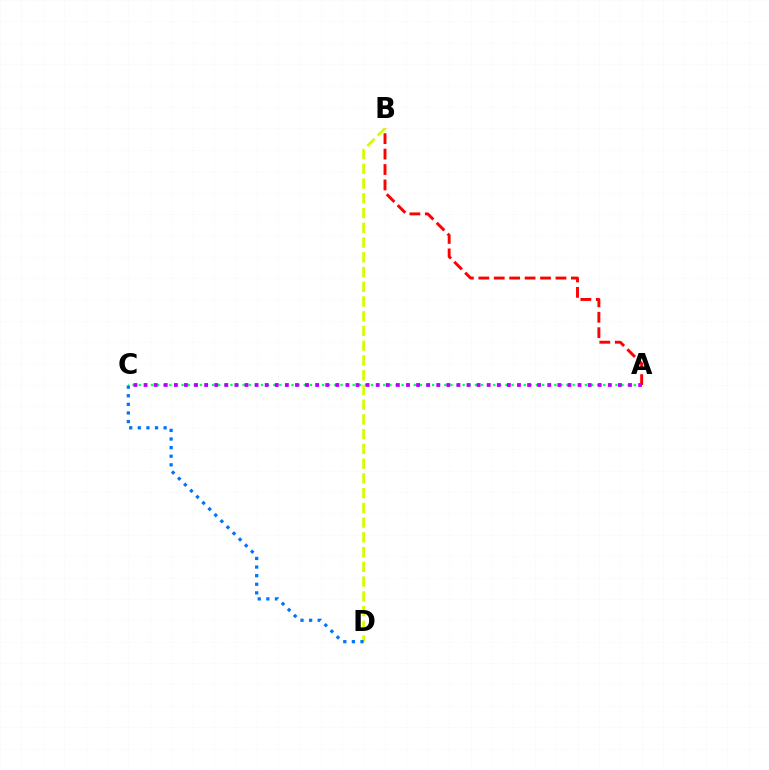{('A', 'C'): [{'color': '#00ff5c', 'line_style': 'dotted', 'thickness': 1.66}, {'color': '#b900ff', 'line_style': 'dotted', 'thickness': 2.74}], ('A', 'B'): [{'color': '#ff0000', 'line_style': 'dashed', 'thickness': 2.1}], ('B', 'D'): [{'color': '#d1ff00', 'line_style': 'dashed', 'thickness': 2.0}], ('C', 'D'): [{'color': '#0074ff', 'line_style': 'dotted', 'thickness': 2.34}]}